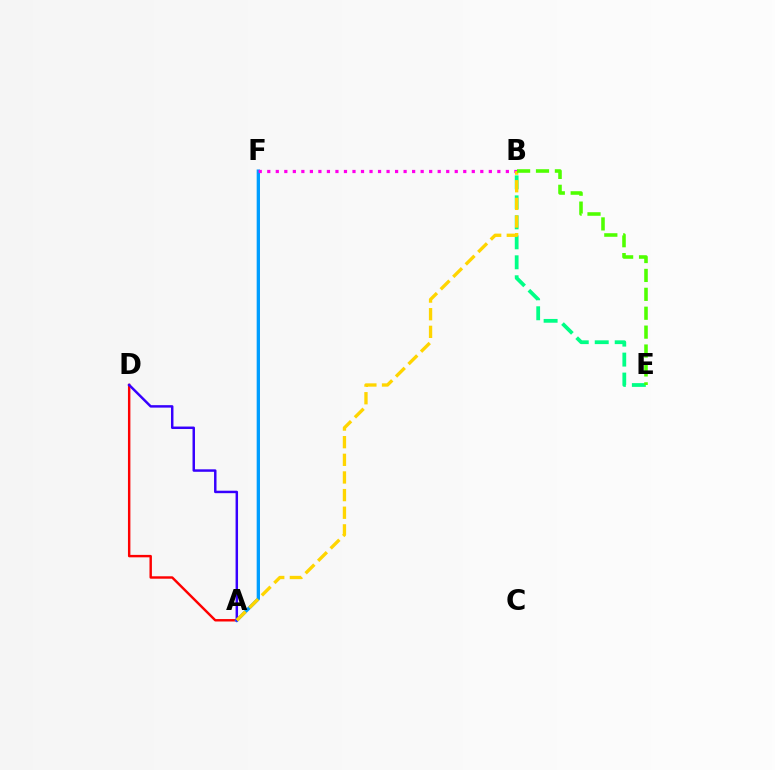{('A', 'D'): [{'color': '#ff0000', 'line_style': 'solid', 'thickness': 1.75}, {'color': '#3700ff', 'line_style': 'solid', 'thickness': 1.78}], ('A', 'F'): [{'color': '#009eff', 'line_style': 'solid', 'thickness': 2.38}], ('B', 'F'): [{'color': '#ff00ed', 'line_style': 'dotted', 'thickness': 2.32}], ('B', 'E'): [{'color': '#00ff86', 'line_style': 'dashed', 'thickness': 2.71}, {'color': '#4fff00', 'line_style': 'dashed', 'thickness': 2.57}], ('A', 'B'): [{'color': '#ffd500', 'line_style': 'dashed', 'thickness': 2.4}]}